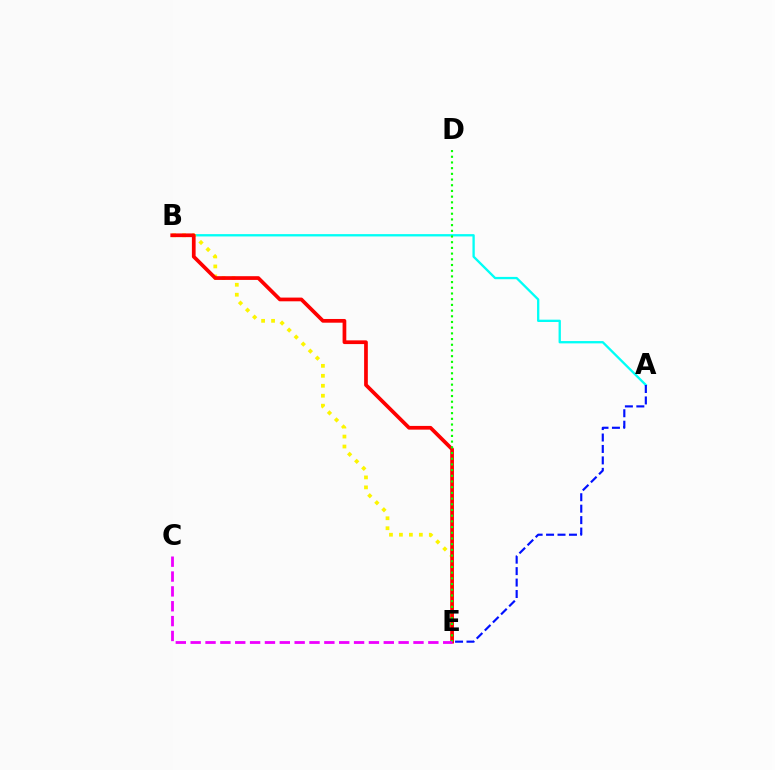{('A', 'B'): [{'color': '#00fff6', 'line_style': 'solid', 'thickness': 1.67}], ('B', 'E'): [{'color': '#fcf500', 'line_style': 'dotted', 'thickness': 2.71}, {'color': '#ff0000', 'line_style': 'solid', 'thickness': 2.68}], ('D', 'E'): [{'color': '#08ff00', 'line_style': 'dotted', 'thickness': 1.55}], ('A', 'E'): [{'color': '#0010ff', 'line_style': 'dashed', 'thickness': 1.55}], ('C', 'E'): [{'color': '#ee00ff', 'line_style': 'dashed', 'thickness': 2.02}]}